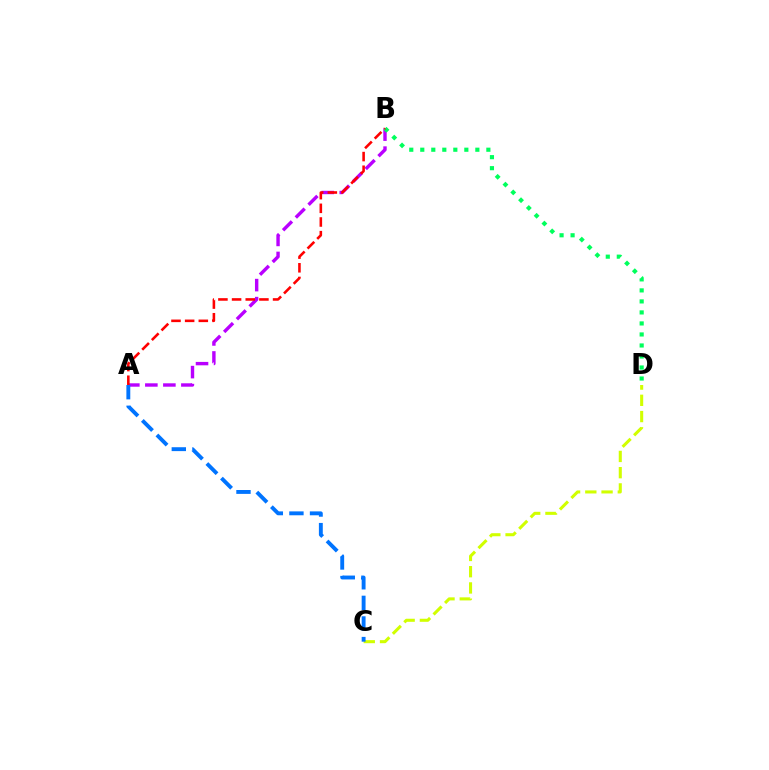{('C', 'D'): [{'color': '#d1ff00', 'line_style': 'dashed', 'thickness': 2.21}], ('A', 'B'): [{'color': '#b900ff', 'line_style': 'dashed', 'thickness': 2.45}, {'color': '#ff0000', 'line_style': 'dashed', 'thickness': 1.86}], ('B', 'D'): [{'color': '#00ff5c', 'line_style': 'dotted', 'thickness': 2.99}], ('A', 'C'): [{'color': '#0074ff', 'line_style': 'dashed', 'thickness': 2.8}]}